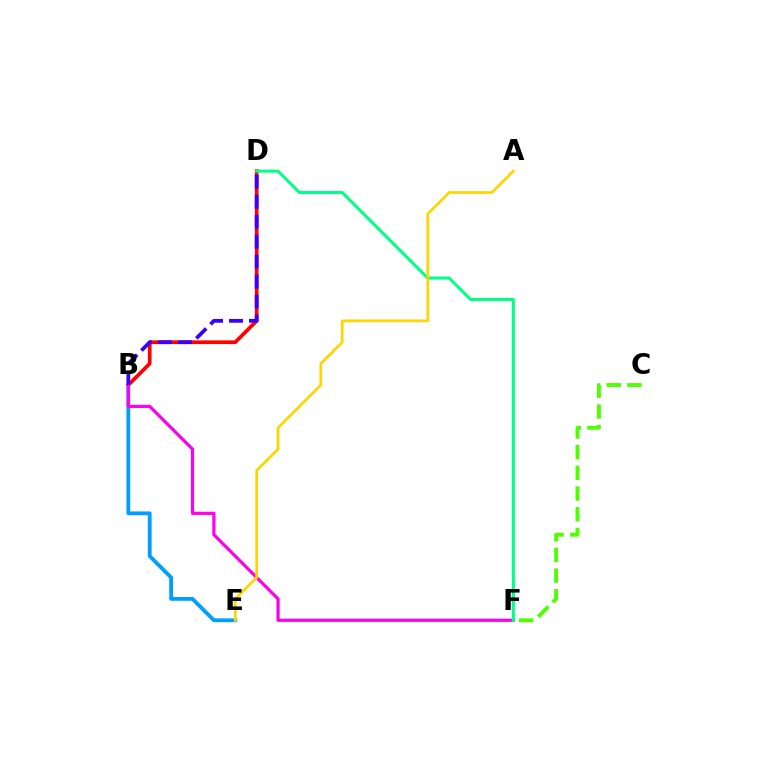{('C', 'F'): [{'color': '#4fff00', 'line_style': 'dashed', 'thickness': 2.81}], ('B', 'D'): [{'color': '#ff0000', 'line_style': 'solid', 'thickness': 2.67}, {'color': '#3700ff', 'line_style': 'dashed', 'thickness': 2.71}], ('B', 'E'): [{'color': '#009eff', 'line_style': 'solid', 'thickness': 2.73}], ('B', 'F'): [{'color': '#ff00ed', 'line_style': 'solid', 'thickness': 2.3}], ('D', 'F'): [{'color': '#00ff86', 'line_style': 'solid', 'thickness': 2.18}], ('A', 'E'): [{'color': '#ffd500', 'line_style': 'solid', 'thickness': 1.96}]}